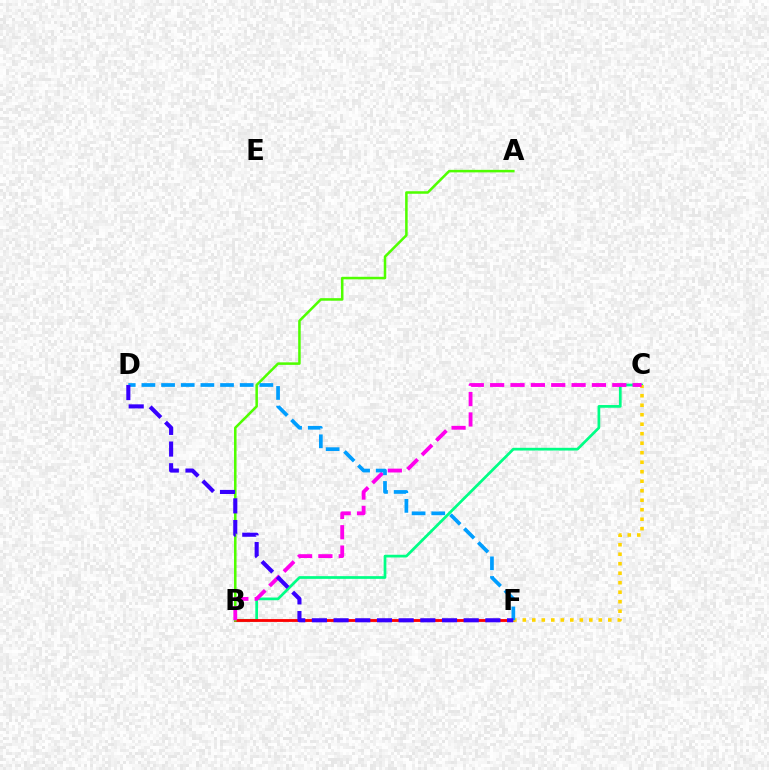{('B', 'C'): [{'color': '#00ff86', 'line_style': 'solid', 'thickness': 1.96}, {'color': '#ff00ed', 'line_style': 'dashed', 'thickness': 2.76}], ('B', 'F'): [{'color': '#ff0000', 'line_style': 'solid', 'thickness': 2.04}], ('A', 'B'): [{'color': '#4fff00', 'line_style': 'solid', 'thickness': 1.82}], ('C', 'F'): [{'color': '#ffd500', 'line_style': 'dotted', 'thickness': 2.58}], ('D', 'F'): [{'color': '#009eff', 'line_style': 'dashed', 'thickness': 2.67}, {'color': '#3700ff', 'line_style': 'dashed', 'thickness': 2.95}]}